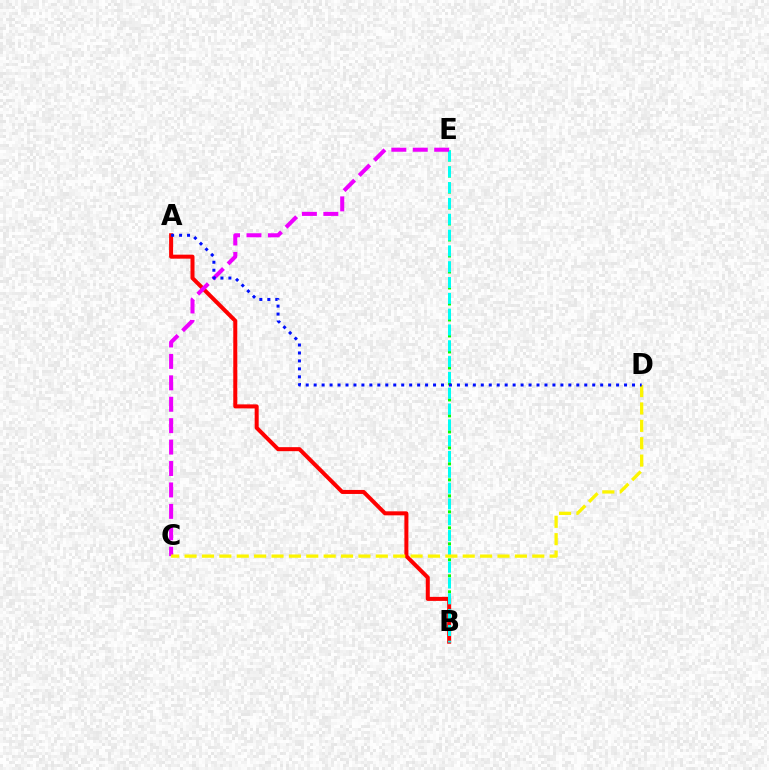{('B', 'E'): [{'color': '#08ff00', 'line_style': 'dotted', 'thickness': 2.17}, {'color': '#00fff6', 'line_style': 'dashed', 'thickness': 2.15}], ('A', 'B'): [{'color': '#ff0000', 'line_style': 'solid', 'thickness': 2.89}], ('C', 'E'): [{'color': '#ee00ff', 'line_style': 'dashed', 'thickness': 2.91}], ('C', 'D'): [{'color': '#fcf500', 'line_style': 'dashed', 'thickness': 2.36}], ('A', 'D'): [{'color': '#0010ff', 'line_style': 'dotted', 'thickness': 2.16}]}